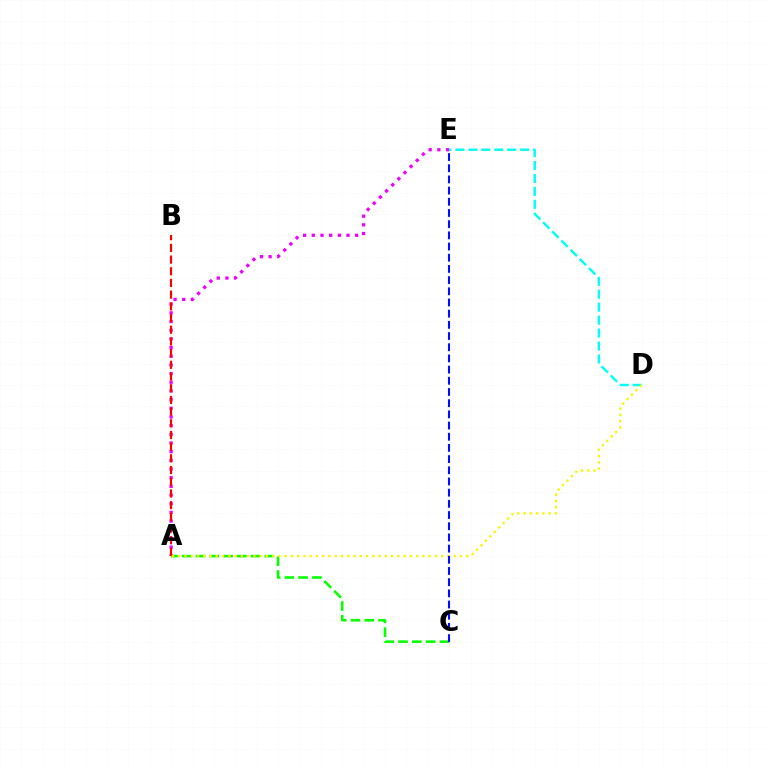{('A', 'E'): [{'color': '#ee00ff', 'line_style': 'dotted', 'thickness': 2.36}], ('A', 'C'): [{'color': '#08ff00', 'line_style': 'dashed', 'thickness': 1.87}], ('D', 'E'): [{'color': '#00fff6', 'line_style': 'dashed', 'thickness': 1.76}], ('A', 'B'): [{'color': '#ff0000', 'line_style': 'dashed', 'thickness': 1.59}], ('A', 'D'): [{'color': '#fcf500', 'line_style': 'dotted', 'thickness': 1.7}], ('C', 'E'): [{'color': '#0010ff', 'line_style': 'dashed', 'thickness': 1.52}]}